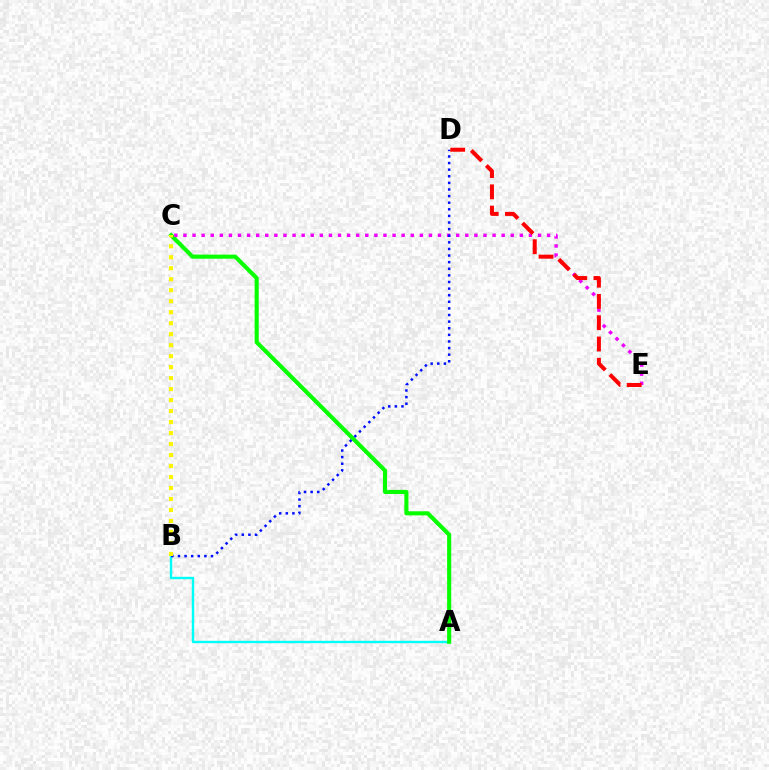{('A', 'B'): [{'color': '#00fff6', 'line_style': 'solid', 'thickness': 1.73}], ('A', 'C'): [{'color': '#08ff00', 'line_style': 'solid', 'thickness': 2.95}], ('C', 'E'): [{'color': '#ee00ff', 'line_style': 'dotted', 'thickness': 2.47}], ('B', 'D'): [{'color': '#0010ff', 'line_style': 'dotted', 'thickness': 1.8}], ('D', 'E'): [{'color': '#ff0000', 'line_style': 'dashed', 'thickness': 2.89}], ('B', 'C'): [{'color': '#fcf500', 'line_style': 'dotted', 'thickness': 2.99}]}